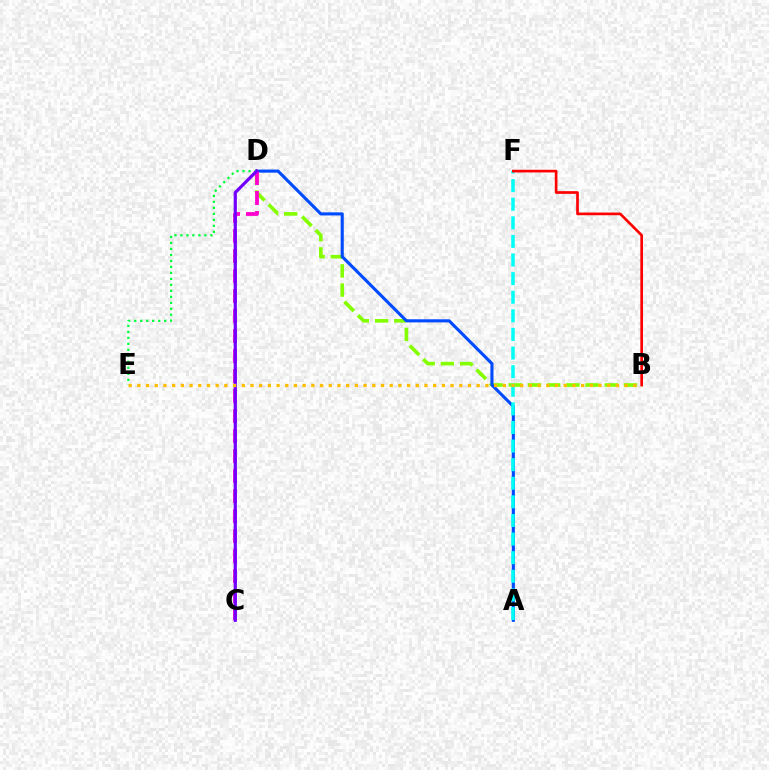{('B', 'D'): [{'color': '#84ff00', 'line_style': 'dashed', 'thickness': 2.61}], ('A', 'D'): [{'color': '#004bff', 'line_style': 'solid', 'thickness': 2.24}], ('C', 'D'): [{'color': '#ff00cf', 'line_style': 'dashed', 'thickness': 2.72}, {'color': '#7200ff', 'line_style': 'solid', 'thickness': 2.3}], ('A', 'F'): [{'color': '#00fff6', 'line_style': 'dashed', 'thickness': 2.53}], ('D', 'E'): [{'color': '#00ff39', 'line_style': 'dotted', 'thickness': 1.63}], ('B', 'E'): [{'color': '#ffbd00', 'line_style': 'dotted', 'thickness': 2.36}], ('B', 'F'): [{'color': '#ff0000', 'line_style': 'solid', 'thickness': 1.93}]}